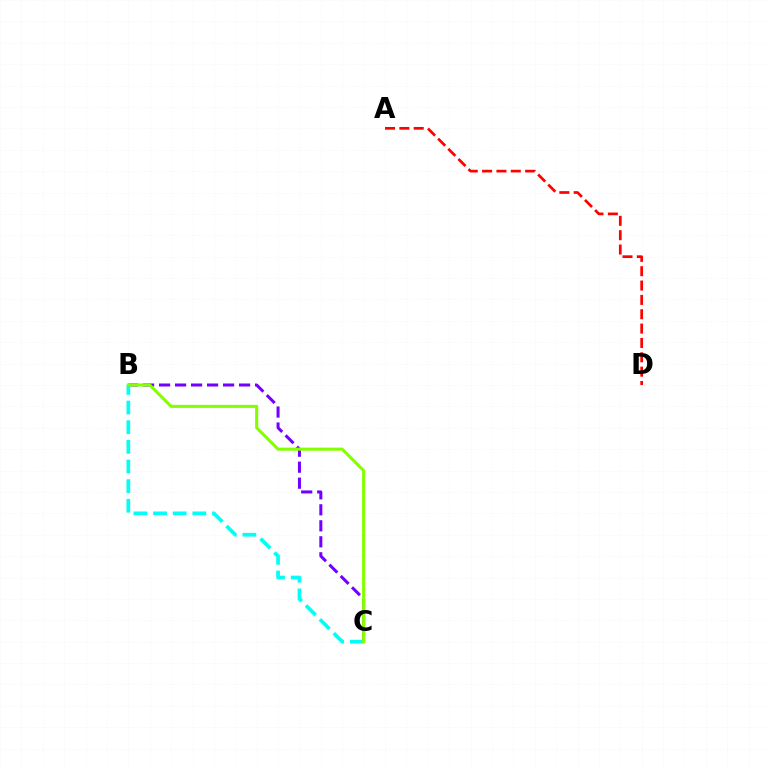{('B', 'C'): [{'color': '#7200ff', 'line_style': 'dashed', 'thickness': 2.17}, {'color': '#00fff6', 'line_style': 'dashed', 'thickness': 2.67}, {'color': '#84ff00', 'line_style': 'solid', 'thickness': 2.21}], ('A', 'D'): [{'color': '#ff0000', 'line_style': 'dashed', 'thickness': 1.95}]}